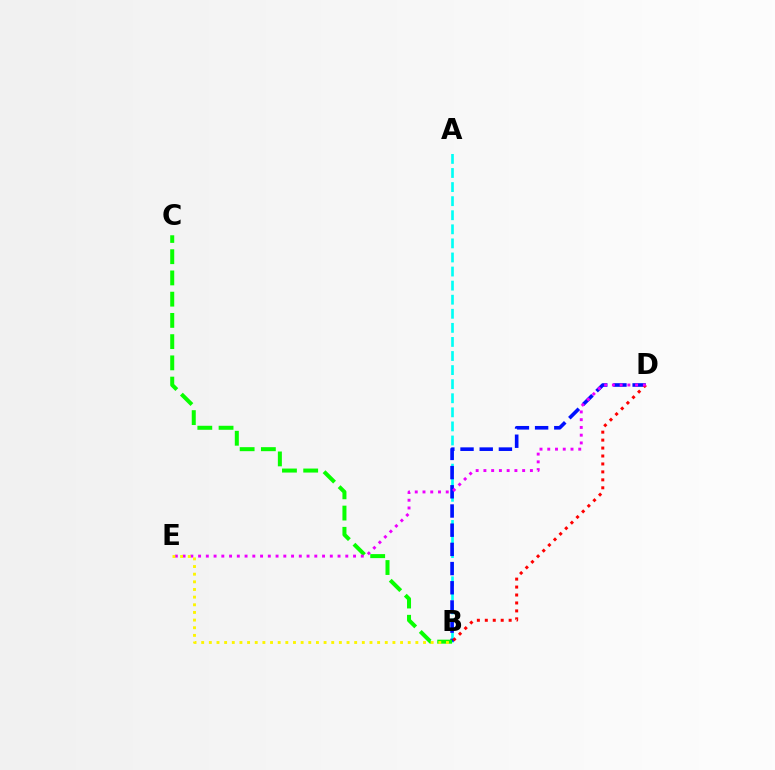{('A', 'B'): [{'color': '#00fff6', 'line_style': 'dashed', 'thickness': 1.91}], ('B', 'D'): [{'color': '#0010ff', 'line_style': 'dashed', 'thickness': 2.61}, {'color': '#ff0000', 'line_style': 'dotted', 'thickness': 2.16}], ('B', 'C'): [{'color': '#08ff00', 'line_style': 'dashed', 'thickness': 2.88}], ('D', 'E'): [{'color': '#ee00ff', 'line_style': 'dotted', 'thickness': 2.11}], ('B', 'E'): [{'color': '#fcf500', 'line_style': 'dotted', 'thickness': 2.08}]}